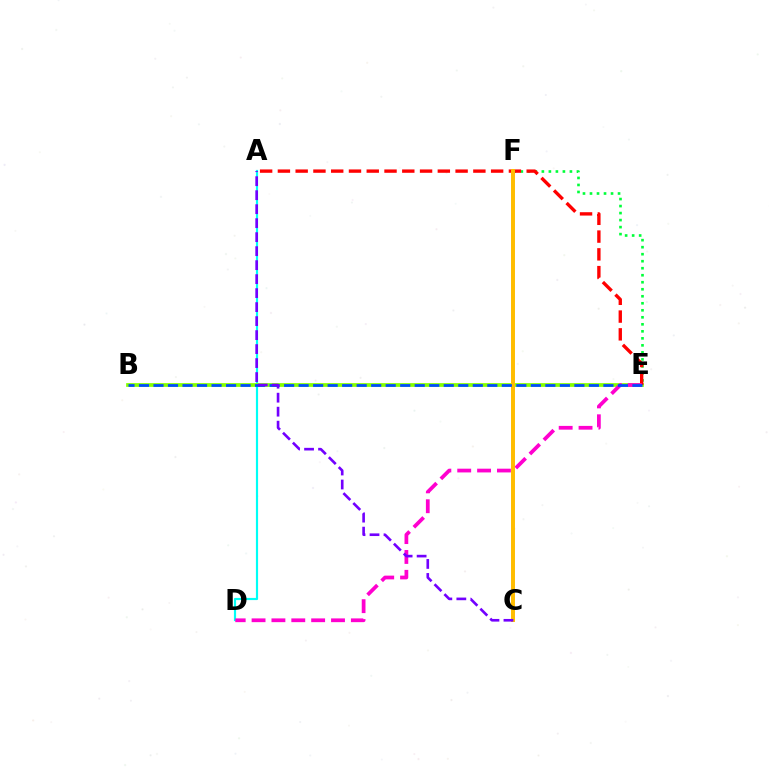{('A', 'D'): [{'color': '#00fff6', 'line_style': 'solid', 'thickness': 1.57}], ('B', 'E'): [{'color': '#84ff00', 'line_style': 'solid', 'thickness': 2.68}, {'color': '#004bff', 'line_style': 'dashed', 'thickness': 1.97}], ('E', 'F'): [{'color': '#00ff39', 'line_style': 'dotted', 'thickness': 1.91}], ('A', 'E'): [{'color': '#ff0000', 'line_style': 'dashed', 'thickness': 2.41}], ('D', 'E'): [{'color': '#ff00cf', 'line_style': 'dashed', 'thickness': 2.7}], ('C', 'F'): [{'color': '#ffbd00', 'line_style': 'solid', 'thickness': 2.85}], ('A', 'C'): [{'color': '#7200ff', 'line_style': 'dashed', 'thickness': 1.9}]}